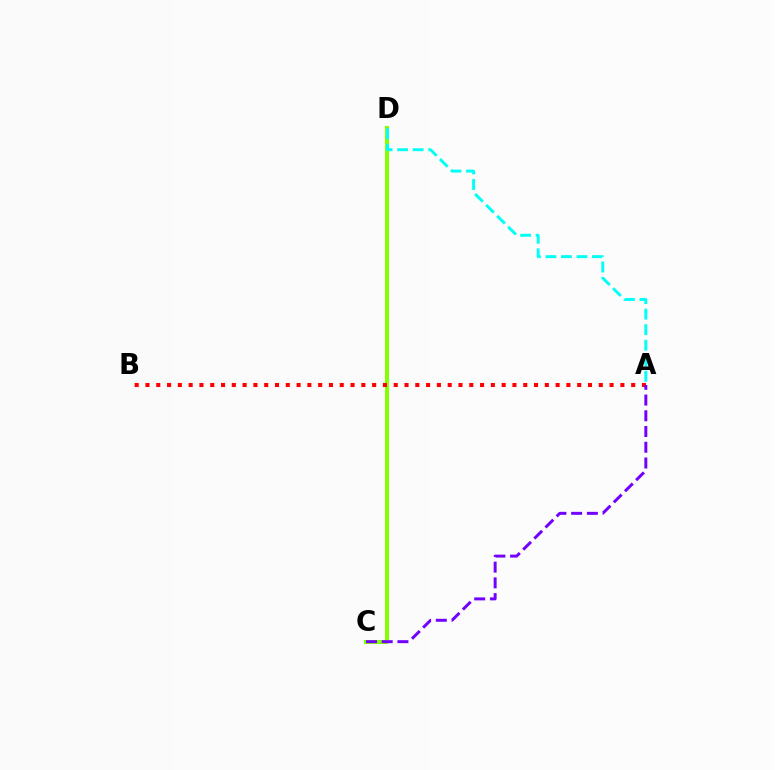{('C', 'D'): [{'color': '#84ff00', 'line_style': 'solid', 'thickness': 2.89}], ('A', 'D'): [{'color': '#00fff6', 'line_style': 'dashed', 'thickness': 2.11}], ('A', 'B'): [{'color': '#ff0000', 'line_style': 'dotted', 'thickness': 2.93}], ('A', 'C'): [{'color': '#7200ff', 'line_style': 'dashed', 'thickness': 2.14}]}